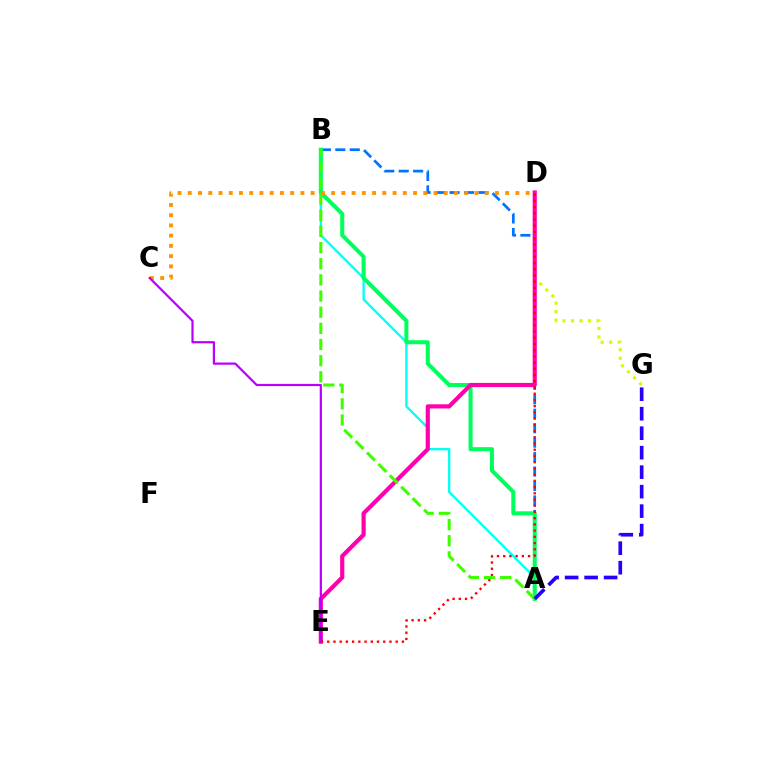{('A', 'B'): [{'color': '#00fff6', 'line_style': 'solid', 'thickness': 1.67}, {'color': '#0074ff', 'line_style': 'dashed', 'thickness': 1.96}, {'color': '#00ff5c', 'line_style': 'solid', 'thickness': 2.91}, {'color': '#3dff00', 'line_style': 'dashed', 'thickness': 2.19}], ('D', 'G'): [{'color': '#d1ff00', 'line_style': 'dotted', 'thickness': 2.31}], ('D', 'E'): [{'color': '#ff00ac', 'line_style': 'solid', 'thickness': 3.0}, {'color': '#ff0000', 'line_style': 'dotted', 'thickness': 1.69}], ('A', 'G'): [{'color': '#2500ff', 'line_style': 'dashed', 'thickness': 2.65}], ('C', 'D'): [{'color': '#ff9400', 'line_style': 'dotted', 'thickness': 2.78}], ('C', 'E'): [{'color': '#b900ff', 'line_style': 'solid', 'thickness': 1.59}]}